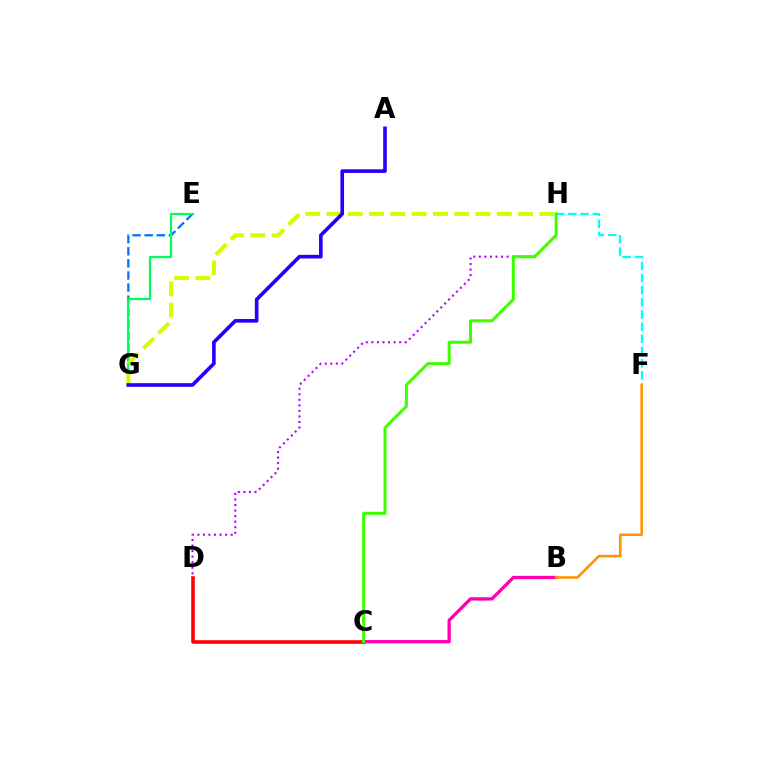{('E', 'G'): [{'color': '#0074ff', 'line_style': 'dashed', 'thickness': 1.65}, {'color': '#00ff5c', 'line_style': 'solid', 'thickness': 1.59}], ('F', 'H'): [{'color': '#00fff6', 'line_style': 'dashed', 'thickness': 1.65}], ('D', 'H'): [{'color': '#b900ff', 'line_style': 'dotted', 'thickness': 1.51}], ('C', 'D'): [{'color': '#ff0000', 'line_style': 'solid', 'thickness': 2.57}], ('B', 'C'): [{'color': '#ff00ac', 'line_style': 'solid', 'thickness': 2.37}], ('G', 'H'): [{'color': '#d1ff00', 'line_style': 'dashed', 'thickness': 2.89}], ('C', 'H'): [{'color': '#3dff00', 'line_style': 'solid', 'thickness': 2.17}], ('B', 'F'): [{'color': '#ff9400', 'line_style': 'solid', 'thickness': 1.86}], ('A', 'G'): [{'color': '#2500ff', 'line_style': 'solid', 'thickness': 2.62}]}